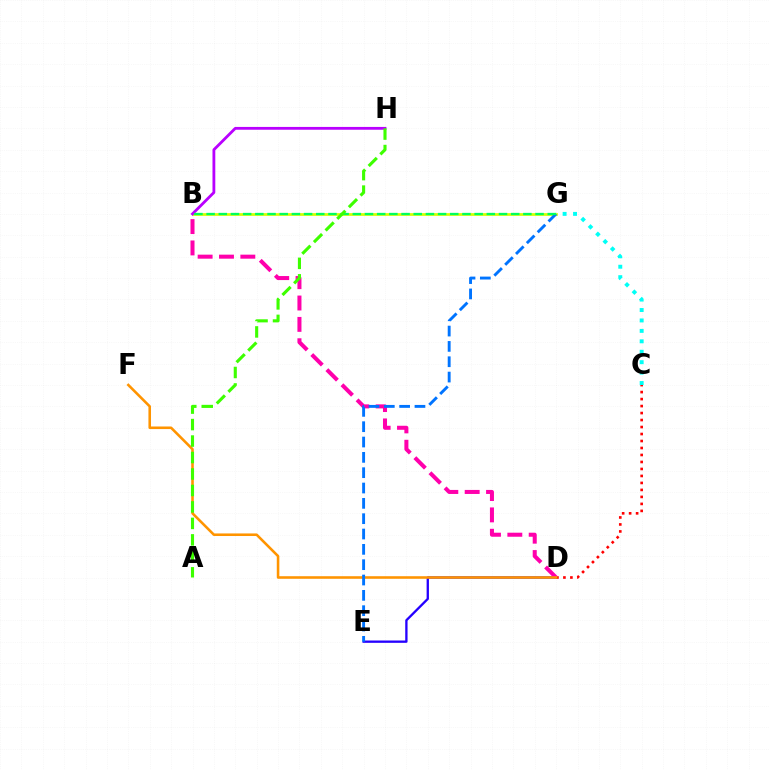{('D', 'E'): [{'color': '#2500ff', 'line_style': 'solid', 'thickness': 1.67}], ('C', 'D'): [{'color': '#ff0000', 'line_style': 'dotted', 'thickness': 1.9}], ('B', 'G'): [{'color': '#d1ff00', 'line_style': 'solid', 'thickness': 1.96}, {'color': '#00ff5c', 'line_style': 'dashed', 'thickness': 1.66}], ('B', 'H'): [{'color': '#b900ff', 'line_style': 'solid', 'thickness': 2.02}], ('B', 'D'): [{'color': '#ff00ac', 'line_style': 'dashed', 'thickness': 2.9}], ('D', 'F'): [{'color': '#ff9400', 'line_style': 'solid', 'thickness': 1.85}], ('E', 'G'): [{'color': '#0074ff', 'line_style': 'dashed', 'thickness': 2.08}], ('C', 'G'): [{'color': '#00fff6', 'line_style': 'dotted', 'thickness': 2.83}], ('A', 'H'): [{'color': '#3dff00', 'line_style': 'dashed', 'thickness': 2.24}]}